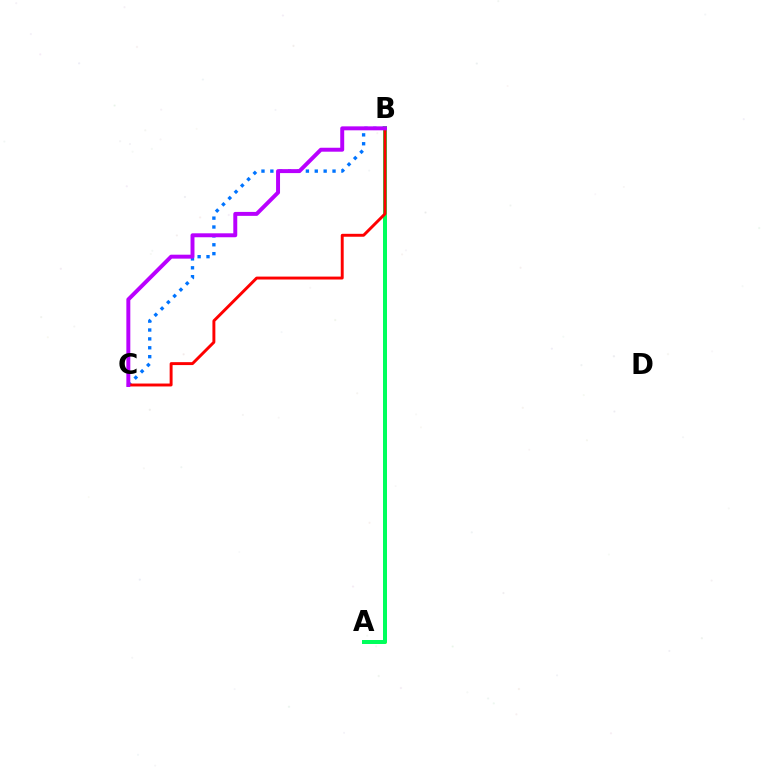{('B', 'C'): [{'color': '#0074ff', 'line_style': 'dotted', 'thickness': 2.41}, {'color': '#ff0000', 'line_style': 'solid', 'thickness': 2.11}, {'color': '#b900ff', 'line_style': 'solid', 'thickness': 2.84}], ('A', 'B'): [{'color': '#d1ff00', 'line_style': 'solid', 'thickness': 1.94}, {'color': '#00ff5c', 'line_style': 'solid', 'thickness': 2.87}]}